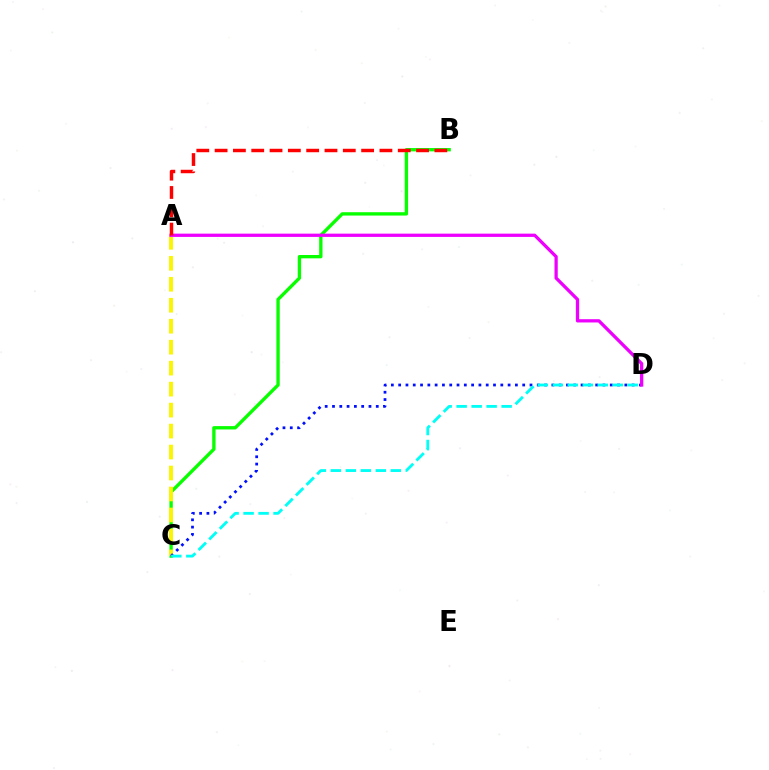{('B', 'C'): [{'color': '#08ff00', 'line_style': 'solid', 'thickness': 2.4}], ('A', 'C'): [{'color': '#fcf500', 'line_style': 'dashed', 'thickness': 2.85}], ('C', 'D'): [{'color': '#0010ff', 'line_style': 'dotted', 'thickness': 1.98}, {'color': '#00fff6', 'line_style': 'dashed', 'thickness': 2.04}], ('A', 'D'): [{'color': '#ee00ff', 'line_style': 'solid', 'thickness': 2.35}], ('A', 'B'): [{'color': '#ff0000', 'line_style': 'dashed', 'thickness': 2.49}]}